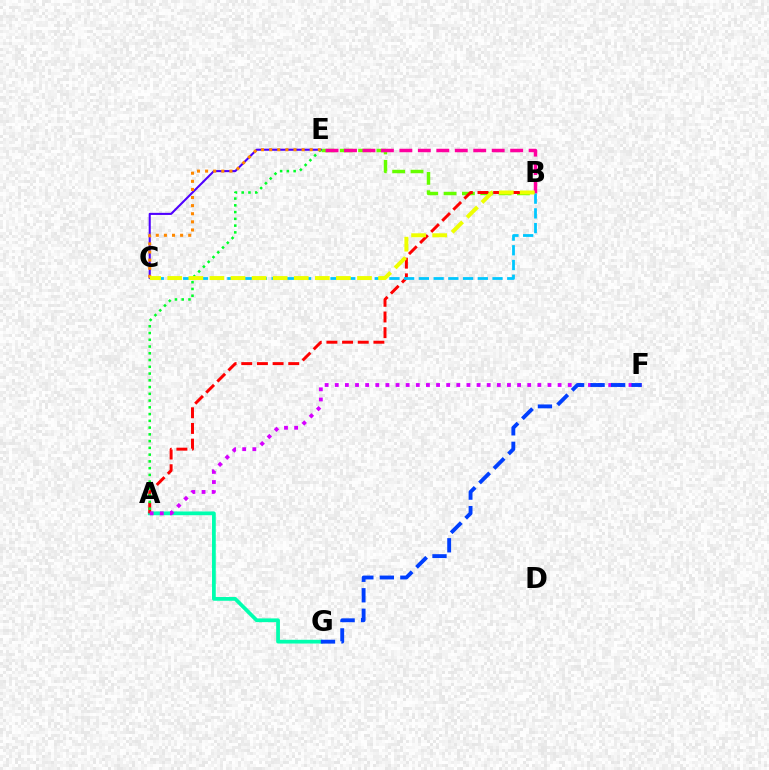{('A', 'G'): [{'color': '#00ffaf', 'line_style': 'solid', 'thickness': 2.7}], ('B', 'E'): [{'color': '#66ff00', 'line_style': 'dashed', 'thickness': 2.49}, {'color': '#ff00a0', 'line_style': 'dashed', 'thickness': 2.51}], ('C', 'E'): [{'color': '#4f00ff', 'line_style': 'solid', 'thickness': 1.5}, {'color': '#ff8800', 'line_style': 'dotted', 'thickness': 2.2}], ('A', 'B'): [{'color': '#ff0000', 'line_style': 'dashed', 'thickness': 2.13}], ('A', 'F'): [{'color': '#d600ff', 'line_style': 'dotted', 'thickness': 2.75}], ('A', 'E'): [{'color': '#00ff27', 'line_style': 'dotted', 'thickness': 1.84}], ('B', 'C'): [{'color': '#00c7ff', 'line_style': 'dashed', 'thickness': 2.0}, {'color': '#eeff00', 'line_style': 'dashed', 'thickness': 2.86}], ('F', 'G'): [{'color': '#003fff', 'line_style': 'dashed', 'thickness': 2.79}]}